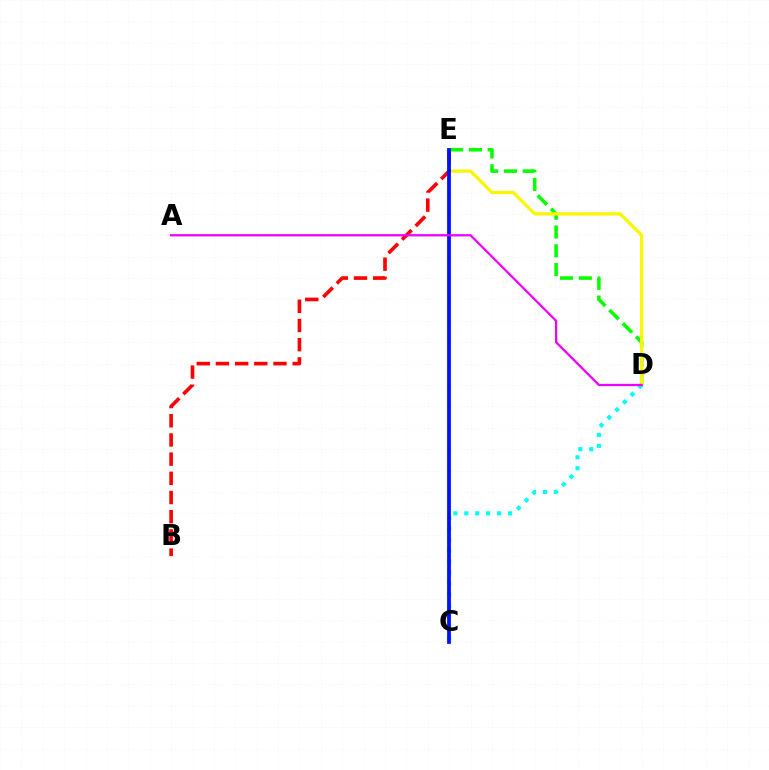{('D', 'E'): [{'color': '#08ff00', 'line_style': 'dashed', 'thickness': 2.56}, {'color': '#fcf500', 'line_style': 'solid', 'thickness': 2.32}], ('B', 'E'): [{'color': '#ff0000', 'line_style': 'dashed', 'thickness': 2.61}], ('C', 'D'): [{'color': '#00fff6', 'line_style': 'dotted', 'thickness': 2.97}], ('C', 'E'): [{'color': '#0010ff', 'line_style': 'solid', 'thickness': 2.72}], ('A', 'D'): [{'color': '#ee00ff', 'line_style': 'solid', 'thickness': 1.64}]}